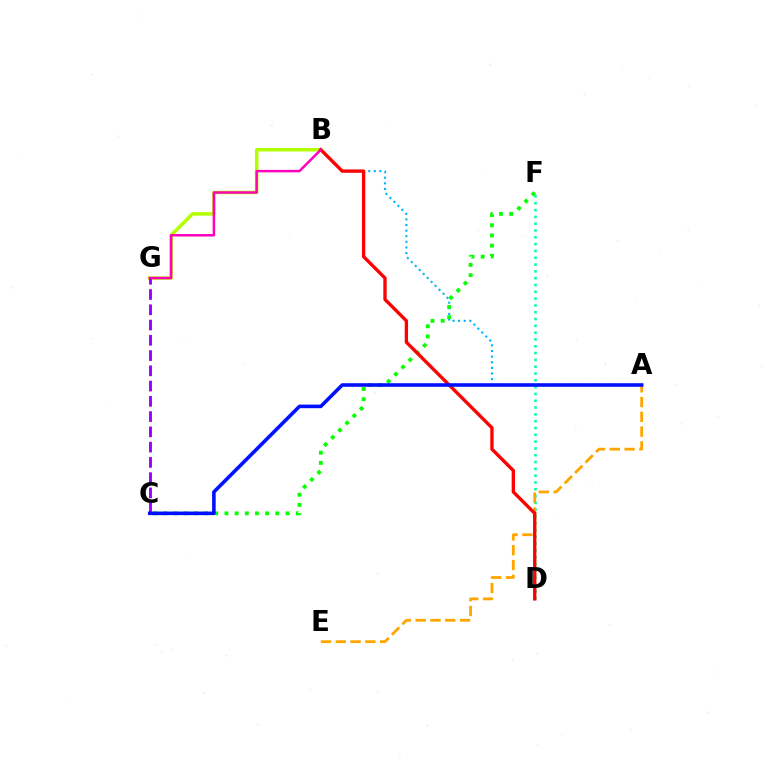{('A', 'B'): [{'color': '#00b5ff', 'line_style': 'dotted', 'thickness': 1.53}], ('D', 'F'): [{'color': '#00ff9d', 'line_style': 'dotted', 'thickness': 1.85}], ('B', 'G'): [{'color': '#b3ff00', 'line_style': 'solid', 'thickness': 2.53}, {'color': '#ff00bd', 'line_style': 'solid', 'thickness': 1.77}], ('C', 'F'): [{'color': '#08ff00', 'line_style': 'dotted', 'thickness': 2.77}], ('A', 'E'): [{'color': '#ffa500', 'line_style': 'dashed', 'thickness': 2.01}], ('C', 'G'): [{'color': '#9b00ff', 'line_style': 'dashed', 'thickness': 2.07}], ('B', 'D'): [{'color': '#ff0000', 'line_style': 'solid', 'thickness': 2.41}], ('A', 'C'): [{'color': '#0010ff', 'line_style': 'solid', 'thickness': 2.58}]}